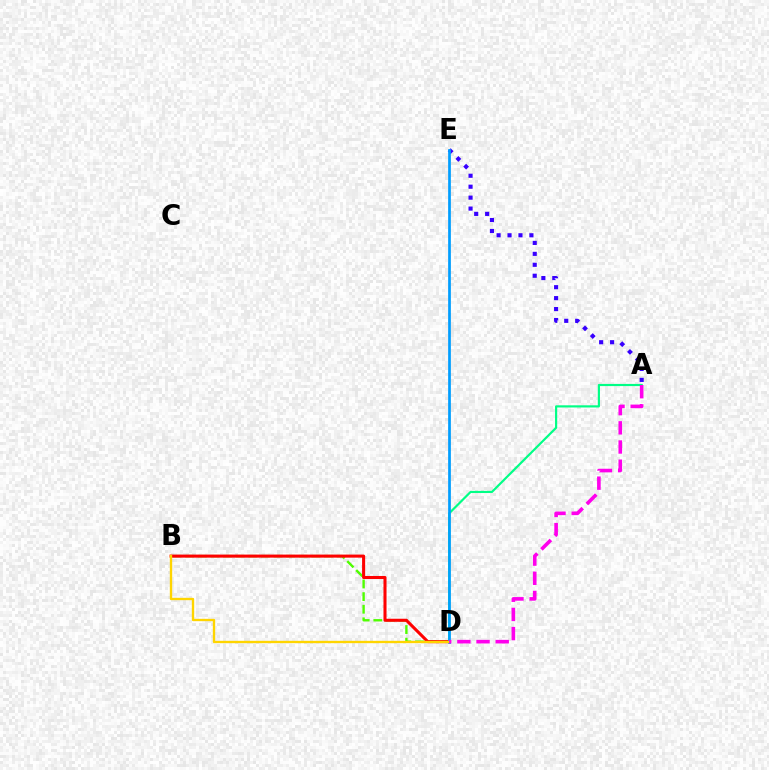{('A', 'D'): [{'color': '#00ff86', 'line_style': 'solid', 'thickness': 1.57}, {'color': '#ff00ed', 'line_style': 'dashed', 'thickness': 2.61}], ('A', 'E'): [{'color': '#3700ff', 'line_style': 'dotted', 'thickness': 2.97}], ('B', 'D'): [{'color': '#4fff00', 'line_style': 'dashed', 'thickness': 1.71}, {'color': '#ff0000', 'line_style': 'solid', 'thickness': 2.2}, {'color': '#ffd500', 'line_style': 'solid', 'thickness': 1.69}], ('D', 'E'): [{'color': '#009eff', 'line_style': 'solid', 'thickness': 1.96}]}